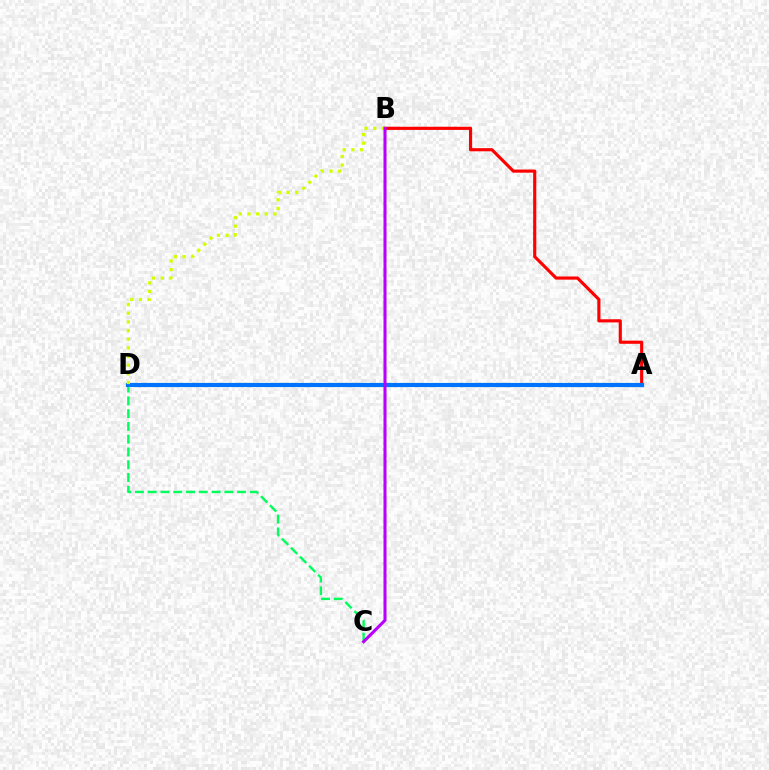{('A', 'B'): [{'color': '#ff0000', 'line_style': 'solid', 'thickness': 2.27}], ('C', 'D'): [{'color': '#00ff5c', 'line_style': 'dashed', 'thickness': 1.74}], ('A', 'D'): [{'color': '#0074ff', 'line_style': 'solid', 'thickness': 2.99}], ('B', 'D'): [{'color': '#d1ff00', 'line_style': 'dotted', 'thickness': 2.35}], ('B', 'C'): [{'color': '#b900ff', 'line_style': 'solid', 'thickness': 2.2}]}